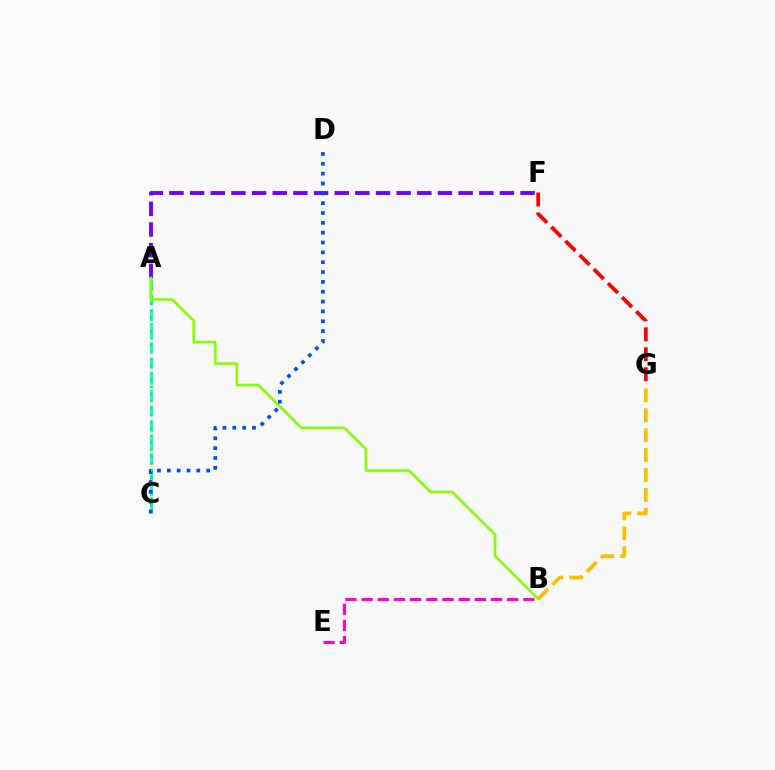{('A', 'F'): [{'color': '#7200ff', 'line_style': 'dashed', 'thickness': 2.81}], ('A', 'C'): [{'color': '#00fff6', 'line_style': 'dashed', 'thickness': 2.16}, {'color': '#00ff39', 'line_style': 'dotted', 'thickness': 1.89}], ('B', 'E'): [{'color': '#ff00cf', 'line_style': 'dashed', 'thickness': 2.2}], ('F', 'G'): [{'color': '#ff0000', 'line_style': 'dashed', 'thickness': 2.71}], ('B', 'G'): [{'color': '#ffbd00', 'line_style': 'dashed', 'thickness': 2.71}], ('A', 'B'): [{'color': '#84ff00', 'line_style': 'solid', 'thickness': 1.88}], ('C', 'D'): [{'color': '#004bff', 'line_style': 'dotted', 'thickness': 2.67}]}